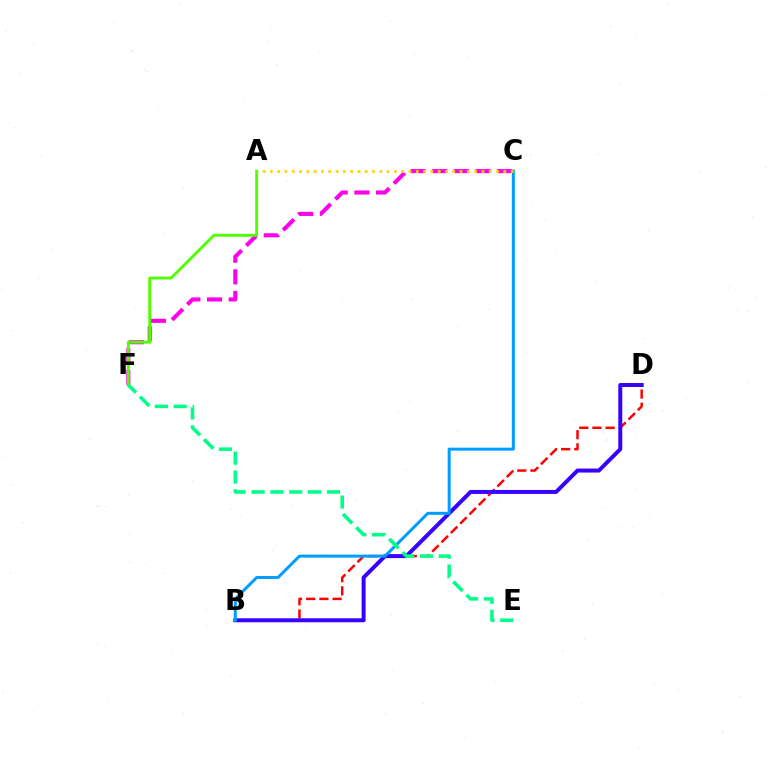{('B', 'D'): [{'color': '#ff0000', 'line_style': 'dashed', 'thickness': 1.79}, {'color': '#3700ff', 'line_style': 'solid', 'thickness': 2.86}], ('B', 'C'): [{'color': '#009eff', 'line_style': 'solid', 'thickness': 2.16}], ('C', 'F'): [{'color': '#ff00ed', 'line_style': 'dashed', 'thickness': 2.94}], ('A', 'F'): [{'color': '#4fff00', 'line_style': 'solid', 'thickness': 2.07}], ('E', 'F'): [{'color': '#00ff86', 'line_style': 'dashed', 'thickness': 2.56}], ('A', 'C'): [{'color': '#ffd500', 'line_style': 'dotted', 'thickness': 1.98}]}